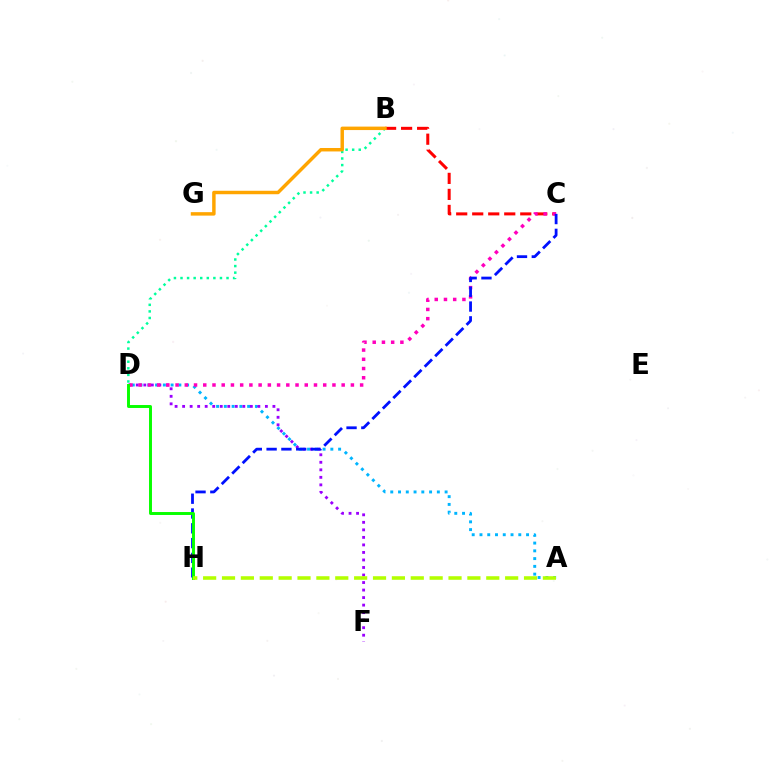{('A', 'D'): [{'color': '#00b5ff', 'line_style': 'dotted', 'thickness': 2.11}], ('B', 'C'): [{'color': '#ff0000', 'line_style': 'dashed', 'thickness': 2.18}], ('B', 'D'): [{'color': '#00ff9d', 'line_style': 'dotted', 'thickness': 1.79}], ('D', 'F'): [{'color': '#9b00ff', 'line_style': 'dotted', 'thickness': 2.04}], ('C', 'D'): [{'color': '#ff00bd', 'line_style': 'dotted', 'thickness': 2.51}], ('C', 'H'): [{'color': '#0010ff', 'line_style': 'dashed', 'thickness': 2.01}], ('D', 'H'): [{'color': '#08ff00', 'line_style': 'solid', 'thickness': 2.12}], ('A', 'H'): [{'color': '#b3ff00', 'line_style': 'dashed', 'thickness': 2.56}], ('B', 'G'): [{'color': '#ffa500', 'line_style': 'solid', 'thickness': 2.49}]}